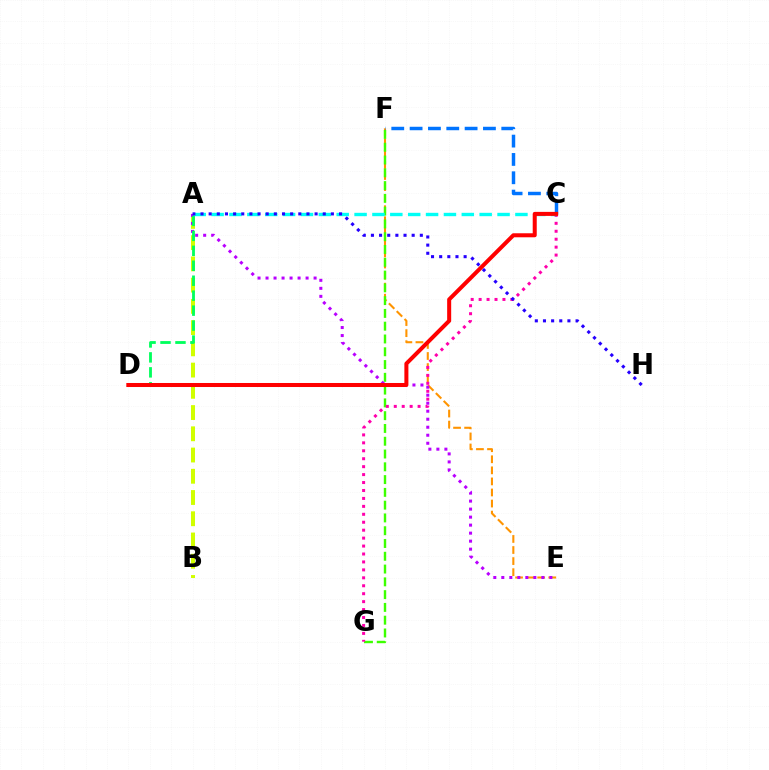{('A', 'B'): [{'color': '#d1ff00', 'line_style': 'dashed', 'thickness': 2.89}], ('E', 'F'): [{'color': '#ff9400', 'line_style': 'dashed', 'thickness': 1.5}], ('A', 'E'): [{'color': '#b900ff', 'line_style': 'dotted', 'thickness': 2.18}], ('A', 'D'): [{'color': '#00ff5c', 'line_style': 'dashed', 'thickness': 2.03}], ('F', 'G'): [{'color': '#3dff00', 'line_style': 'dashed', 'thickness': 1.74}], ('C', 'G'): [{'color': '#ff00ac', 'line_style': 'dotted', 'thickness': 2.16}], ('A', 'C'): [{'color': '#00fff6', 'line_style': 'dashed', 'thickness': 2.43}], ('C', 'F'): [{'color': '#0074ff', 'line_style': 'dashed', 'thickness': 2.49}], ('C', 'D'): [{'color': '#ff0000', 'line_style': 'solid', 'thickness': 2.9}], ('A', 'H'): [{'color': '#2500ff', 'line_style': 'dotted', 'thickness': 2.21}]}